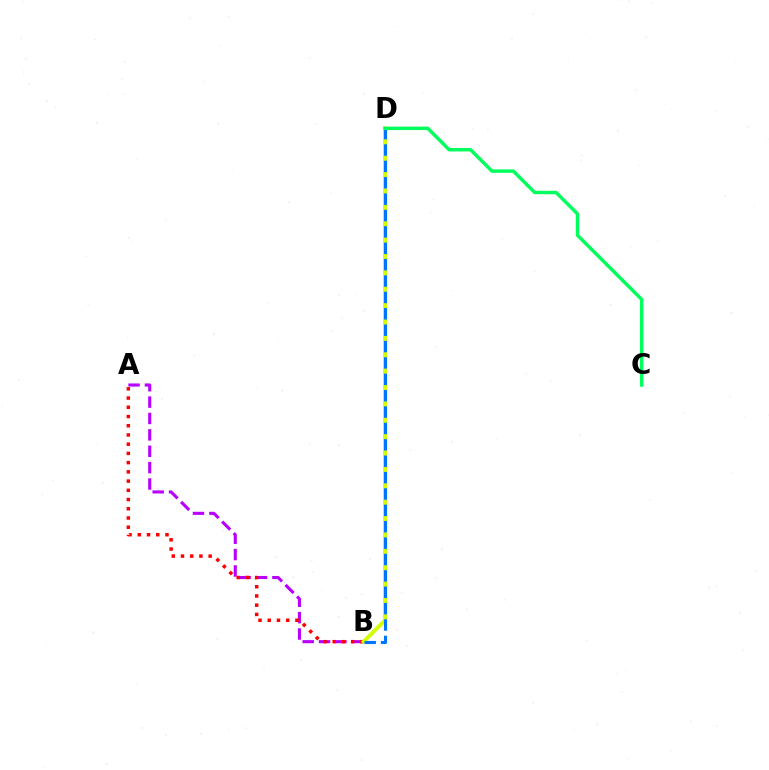{('A', 'B'): [{'color': '#b900ff', 'line_style': 'dashed', 'thickness': 2.23}, {'color': '#ff0000', 'line_style': 'dotted', 'thickness': 2.51}], ('B', 'D'): [{'color': '#d1ff00', 'line_style': 'solid', 'thickness': 2.81}, {'color': '#0074ff', 'line_style': 'dashed', 'thickness': 2.23}], ('C', 'D'): [{'color': '#00ff5c', 'line_style': 'solid', 'thickness': 2.47}]}